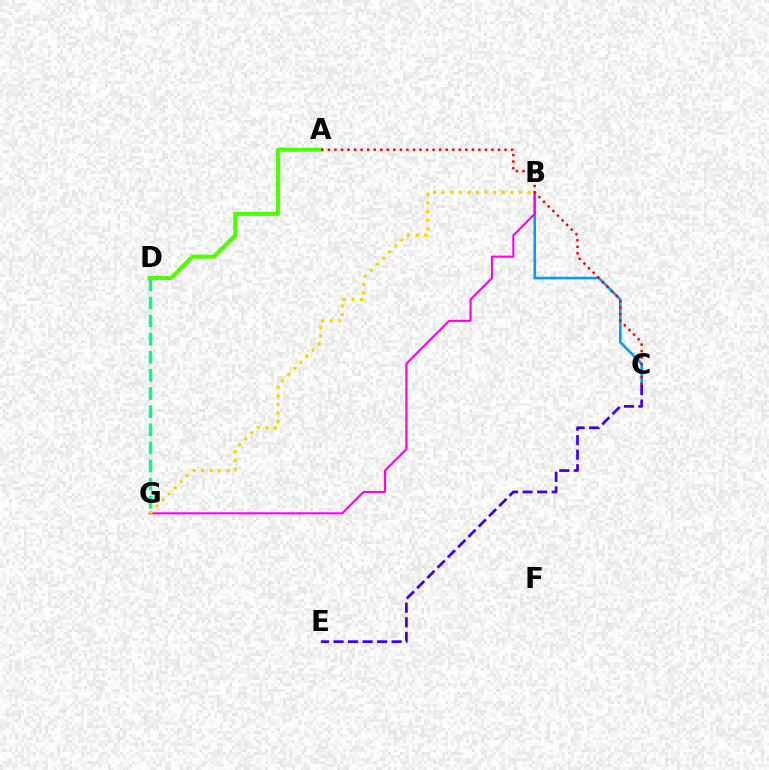{('B', 'C'): [{'color': '#009eff', 'line_style': 'solid', 'thickness': 1.89}], ('B', 'G'): [{'color': '#ff00ed', 'line_style': 'solid', 'thickness': 1.51}, {'color': '#ffd500', 'line_style': 'dotted', 'thickness': 2.34}], ('D', 'G'): [{'color': '#00ff86', 'line_style': 'dashed', 'thickness': 2.46}], ('A', 'D'): [{'color': '#4fff00', 'line_style': 'solid', 'thickness': 2.94}], ('C', 'E'): [{'color': '#3700ff', 'line_style': 'dashed', 'thickness': 1.97}], ('A', 'C'): [{'color': '#ff0000', 'line_style': 'dotted', 'thickness': 1.78}]}